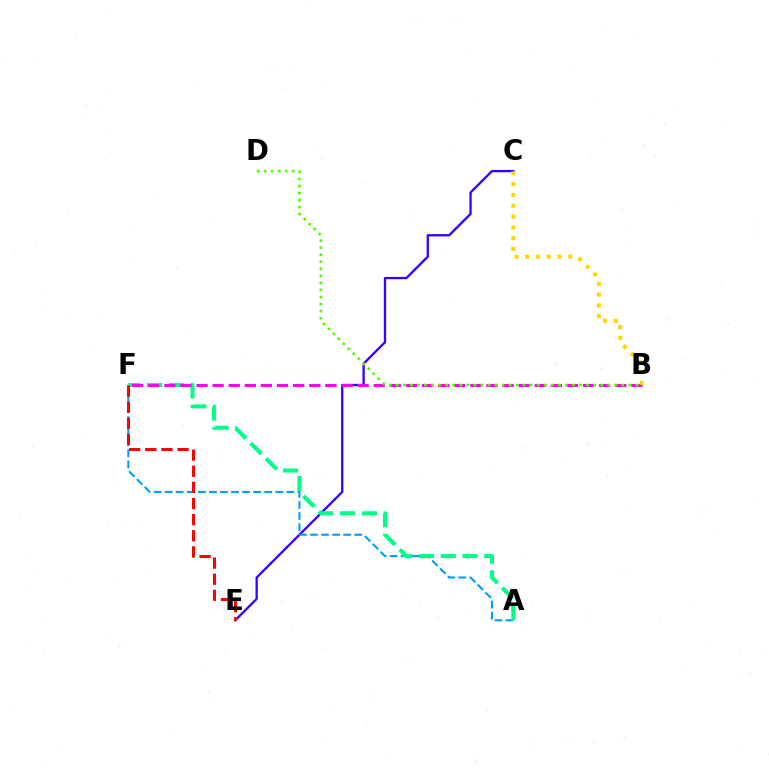{('C', 'E'): [{'color': '#3700ff', 'line_style': 'solid', 'thickness': 1.67}], ('A', 'F'): [{'color': '#009eff', 'line_style': 'dashed', 'thickness': 1.5}, {'color': '#00ff86', 'line_style': 'dashed', 'thickness': 2.96}], ('B', 'F'): [{'color': '#ff00ed', 'line_style': 'dashed', 'thickness': 2.19}], ('B', 'C'): [{'color': '#ffd500', 'line_style': 'dotted', 'thickness': 2.93}], ('B', 'D'): [{'color': '#4fff00', 'line_style': 'dotted', 'thickness': 1.91}], ('E', 'F'): [{'color': '#ff0000', 'line_style': 'dashed', 'thickness': 2.19}]}